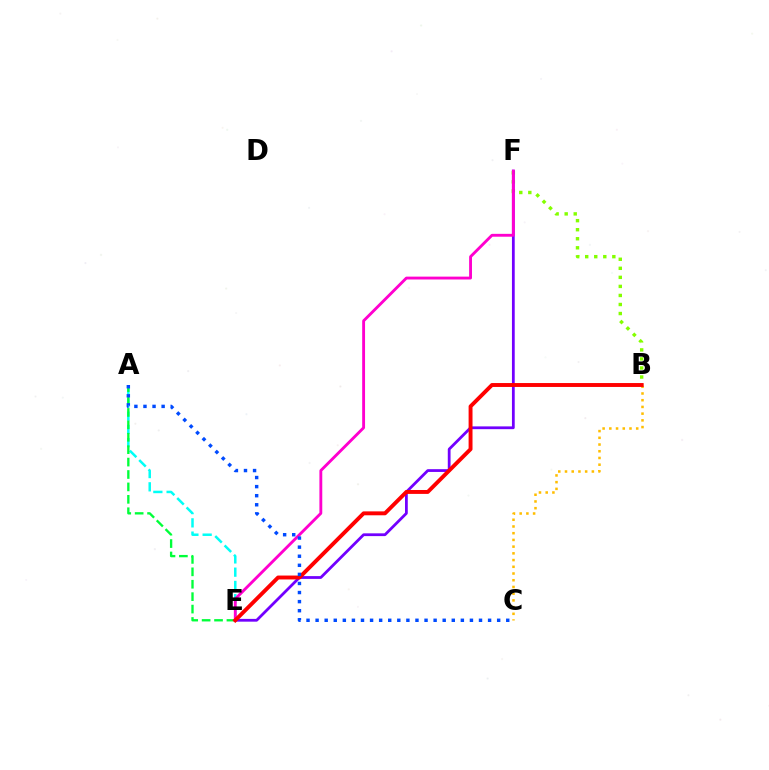{('B', 'C'): [{'color': '#ffbd00', 'line_style': 'dotted', 'thickness': 1.83}], ('B', 'F'): [{'color': '#84ff00', 'line_style': 'dotted', 'thickness': 2.46}], ('A', 'E'): [{'color': '#00fff6', 'line_style': 'dashed', 'thickness': 1.8}, {'color': '#00ff39', 'line_style': 'dashed', 'thickness': 1.69}], ('E', 'F'): [{'color': '#7200ff', 'line_style': 'solid', 'thickness': 2.0}, {'color': '#ff00cf', 'line_style': 'solid', 'thickness': 2.06}], ('B', 'E'): [{'color': '#ff0000', 'line_style': 'solid', 'thickness': 2.82}], ('A', 'C'): [{'color': '#004bff', 'line_style': 'dotted', 'thickness': 2.47}]}